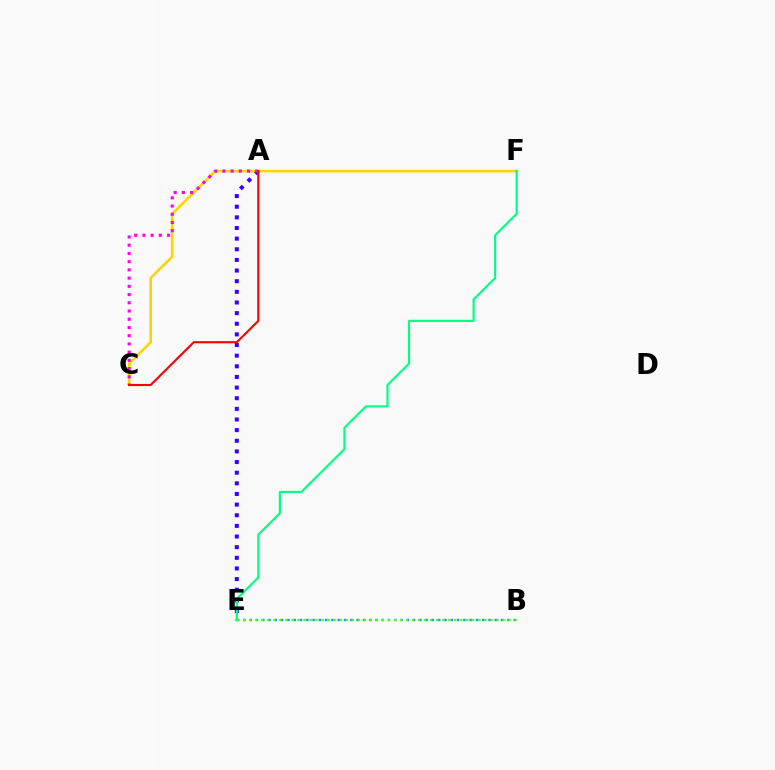{('C', 'F'): [{'color': '#ffd500', 'line_style': 'solid', 'thickness': 1.9}], ('A', 'E'): [{'color': '#3700ff', 'line_style': 'dotted', 'thickness': 2.89}], ('A', 'C'): [{'color': '#ff00ed', 'line_style': 'dotted', 'thickness': 2.23}, {'color': '#ff0000', 'line_style': 'solid', 'thickness': 1.54}], ('E', 'F'): [{'color': '#00ff86', 'line_style': 'solid', 'thickness': 1.57}], ('B', 'E'): [{'color': '#009eff', 'line_style': 'dotted', 'thickness': 1.71}, {'color': '#4fff00', 'line_style': 'dotted', 'thickness': 1.64}]}